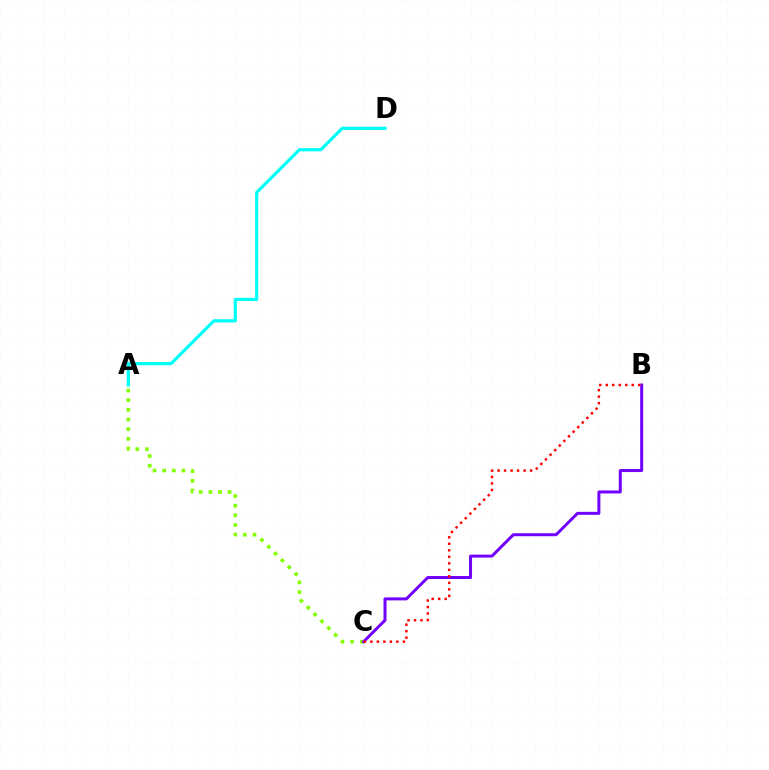{('A', 'D'): [{'color': '#00fff6', 'line_style': 'solid', 'thickness': 2.3}], ('A', 'C'): [{'color': '#84ff00', 'line_style': 'dotted', 'thickness': 2.62}], ('B', 'C'): [{'color': '#7200ff', 'line_style': 'solid', 'thickness': 2.15}, {'color': '#ff0000', 'line_style': 'dotted', 'thickness': 1.77}]}